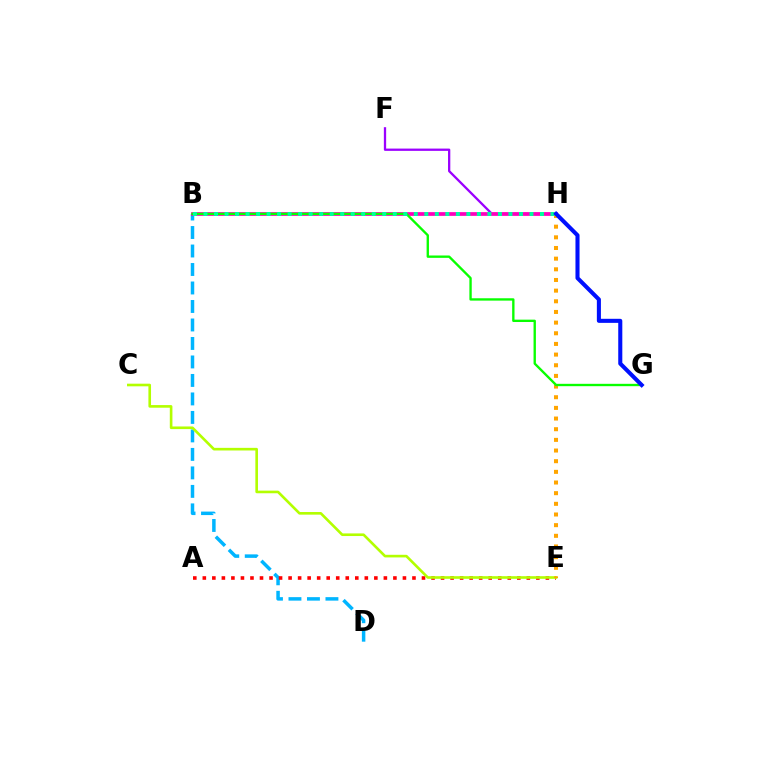{('F', 'H'): [{'color': '#9b00ff', 'line_style': 'solid', 'thickness': 1.65}], ('B', 'D'): [{'color': '#00b5ff', 'line_style': 'dashed', 'thickness': 2.51}], ('B', 'H'): [{'color': '#ff00bd', 'line_style': 'solid', 'thickness': 2.69}, {'color': '#00ff9d', 'line_style': 'dotted', 'thickness': 2.86}], ('A', 'E'): [{'color': '#ff0000', 'line_style': 'dotted', 'thickness': 2.59}], ('C', 'E'): [{'color': '#b3ff00', 'line_style': 'solid', 'thickness': 1.89}], ('E', 'H'): [{'color': '#ffa500', 'line_style': 'dotted', 'thickness': 2.9}], ('B', 'G'): [{'color': '#08ff00', 'line_style': 'solid', 'thickness': 1.7}], ('G', 'H'): [{'color': '#0010ff', 'line_style': 'solid', 'thickness': 2.93}]}